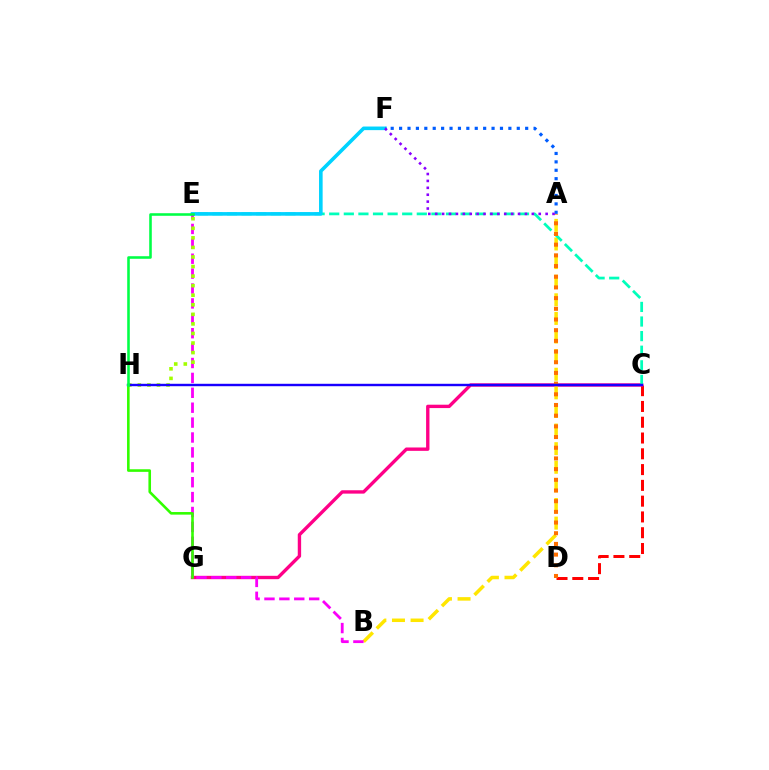{('C', 'D'): [{'color': '#ff0000', 'line_style': 'dashed', 'thickness': 2.14}], ('C', 'G'): [{'color': '#ff0088', 'line_style': 'solid', 'thickness': 2.43}], ('A', 'B'): [{'color': '#ffe600', 'line_style': 'dashed', 'thickness': 2.53}], ('C', 'E'): [{'color': '#00ffbb', 'line_style': 'dashed', 'thickness': 1.98}], ('A', 'D'): [{'color': '#ff7000', 'line_style': 'dotted', 'thickness': 2.9}], ('E', 'F'): [{'color': '#00d3ff', 'line_style': 'solid', 'thickness': 2.59}], ('B', 'E'): [{'color': '#fa00f9', 'line_style': 'dashed', 'thickness': 2.02}], ('A', 'F'): [{'color': '#005dff', 'line_style': 'dotted', 'thickness': 2.28}, {'color': '#8a00ff', 'line_style': 'dotted', 'thickness': 1.87}], ('E', 'H'): [{'color': '#a2ff00', 'line_style': 'dotted', 'thickness': 2.6}, {'color': '#00ff45', 'line_style': 'solid', 'thickness': 1.86}], ('C', 'H'): [{'color': '#1900ff', 'line_style': 'solid', 'thickness': 1.74}], ('G', 'H'): [{'color': '#31ff00', 'line_style': 'solid', 'thickness': 1.87}]}